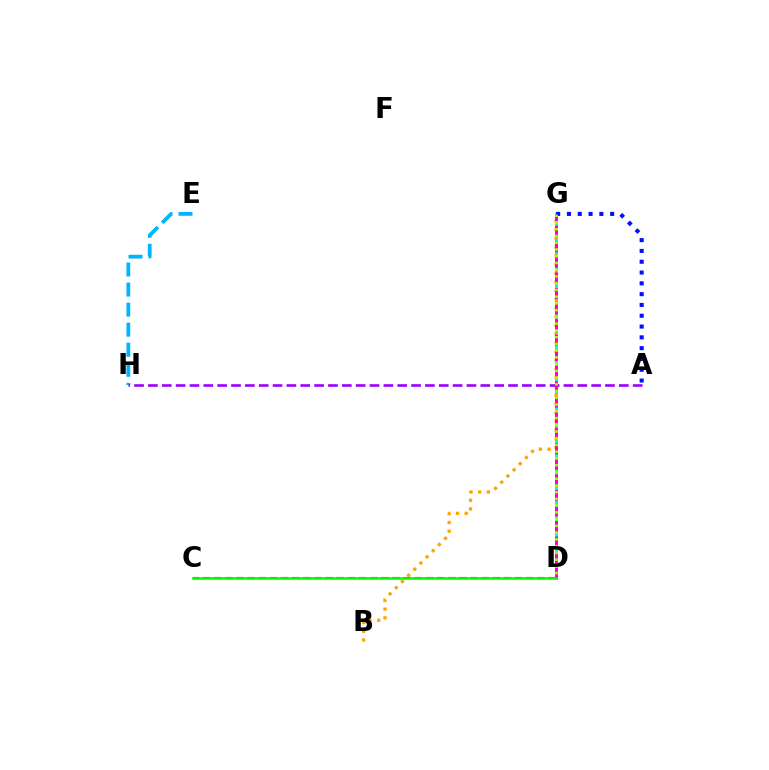{('D', 'G'): [{'color': '#00ff9d', 'line_style': 'solid', 'thickness': 2.08}, {'color': '#ff00bd', 'line_style': 'dashed', 'thickness': 2.11}, {'color': '#b3ff00', 'line_style': 'dotted', 'thickness': 1.83}], ('C', 'D'): [{'color': '#ff0000', 'line_style': 'dashed', 'thickness': 1.51}, {'color': '#08ff00', 'line_style': 'solid', 'thickness': 1.88}], ('E', 'H'): [{'color': '#00b5ff', 'line_style': 'dashed', 'thickness': 2.72}], ('B', 'G'): [{'color': '#ffa500', 'line_style': 'dotted', 'thickness': 2.37}], ('A', 'H'): [{'color': '#9b00ff', 'line_style': 'dashed', 'thickness': 1.88}], ('A', 'G'): [{'color': '#0010ff', 'line_style': 'dotted', 'thickness': 2.94}]}